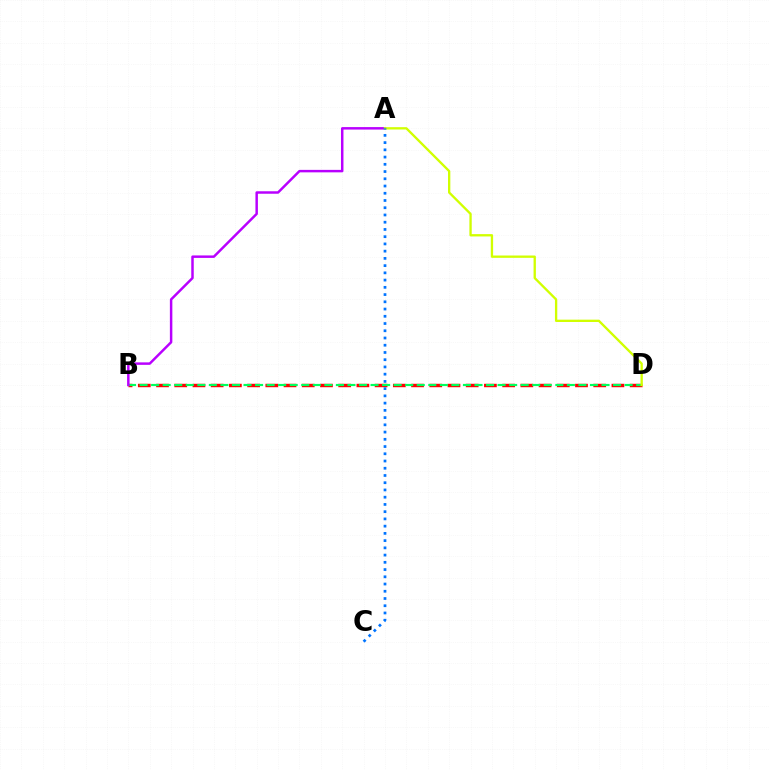{('B', 'D'): [{'color': '#ff0000', 'line_style': 'dashed', 'thickness': 2.47}, {'color': '#00ff5c', 'line_style': 'dashed', 'thickness': 1.57}], ('A', 'B'): [{'color': '#b900ff', 'line_style': 'solid', 'thickness': 1.78}], ('A', 'D'): [{'color': '#d1ff00', 'line_style': 'solid', 'thickness': 1.68}], ('A', 'C'): [{'color': '#0074ff', 'line_style': 'dotted', 'thickness': 1.97}]}